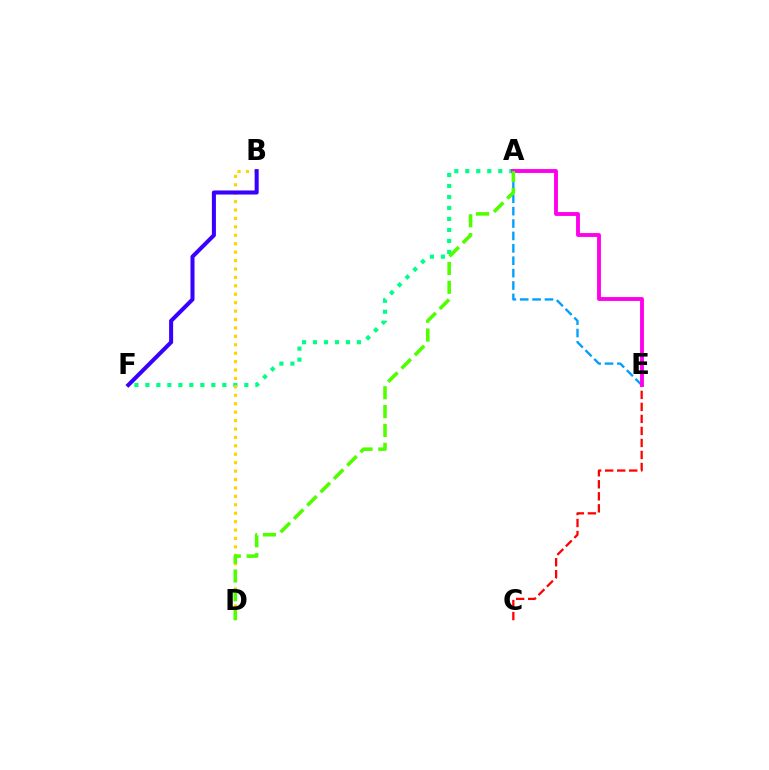{('A', 'F'): [{'color': '#00ff86', 'line_style': 'dotted', 'thickness': 2.99}], ('B', 'D'): [{'color': '#ffd500', 'line_style': 'dotted', 'thickness': 2.29}], ('C', 'E'): [{'color': '#ff0000', 'line_style': 'dashed', 'thickness': 1.63}], ('B', 'F'): [{'color': '#3700ff', 'line_style': 'solid', 'thickness': 2.9}], ('A', 'E'): [{'color': '#009eff', 'line_style': 'dashed', 'thickness': 1.68}, {'color': '#ff00ed', 'line_style': 'solid', 'thickness': 2.78}], ('A', 'D'): [{'color': '#4fff00', 'line_style': 'dashed', 'thickness': 2.56}]}